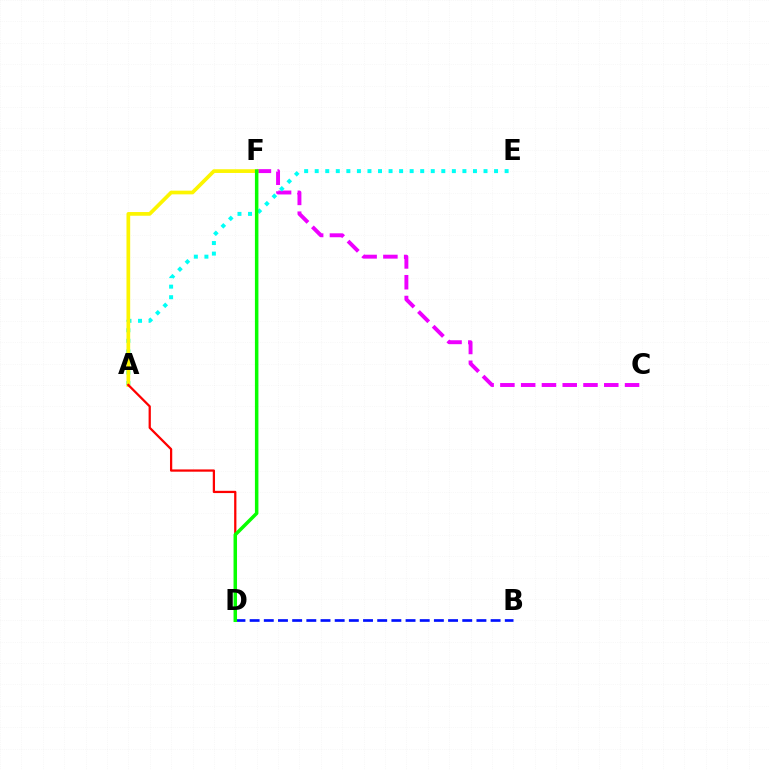{('C', 'F'): [{'color': '#ee00ff', 'line_style': 'dashed', 'thickness': 2.82}], ('A', 'E'): [{'color': '#00fff6', 'line_style': 'dotted', 'thickness': 2.87}], ('B', 'D'): [{'color': '#0010ff', 'line_style': 'dashed', 'thickness': 1.93}], ('A', 'F'): [{'color': '#fcf500', 'line_style': 'solid', 'thickness': 2.67}], ('A', 'D'): [{'color': '#ff0000', 'line_style': 'solid', 'thickness': 1.63}], ('D', 'F'): [{'color': '#08ff00', 'line_style': 'solid', 'thickness': 2.52}]}